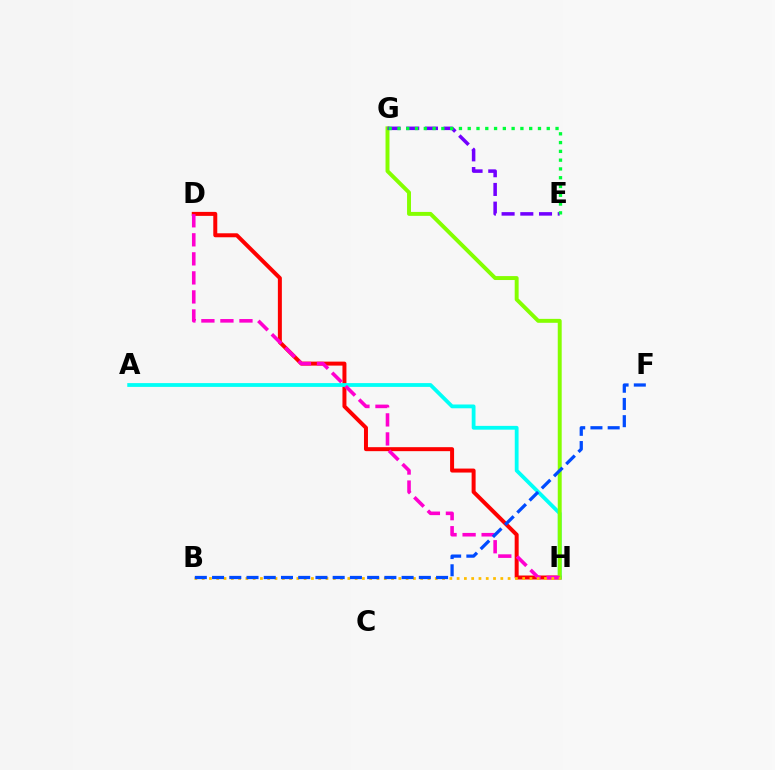{('D', 'H'): [{'color': '#ff0000', 'line_style': 'solid', 'thickness': 2.87}, {'color': '#ff00cf', 'line_style': 'dashed', 'thickness': 2.59}], ('A', 'H'): [{'color': '#00fff6', 'line_style': 'solid', 'thickness': 2.73}], ('G', 'H'): [{'color': '#84ff00', 'line_style': 'solid', 'thickness': 2.83}], ('E', 'G'): [{'color': '#7200ff', 'line_style': 'dashed', 'thickness': 2.54}, {'color': '#00ff39', 'line_style': 'dotted', 'thickness': 2.39}], ('B', 'H'): [{'color': '#ffbd00', 'line_style': 'dotted', 'thickness': 1.98}], ('B', 'F'): [{'color': '#004bff', 'line_style': 'dashed', 'thickness': 2.34}]}